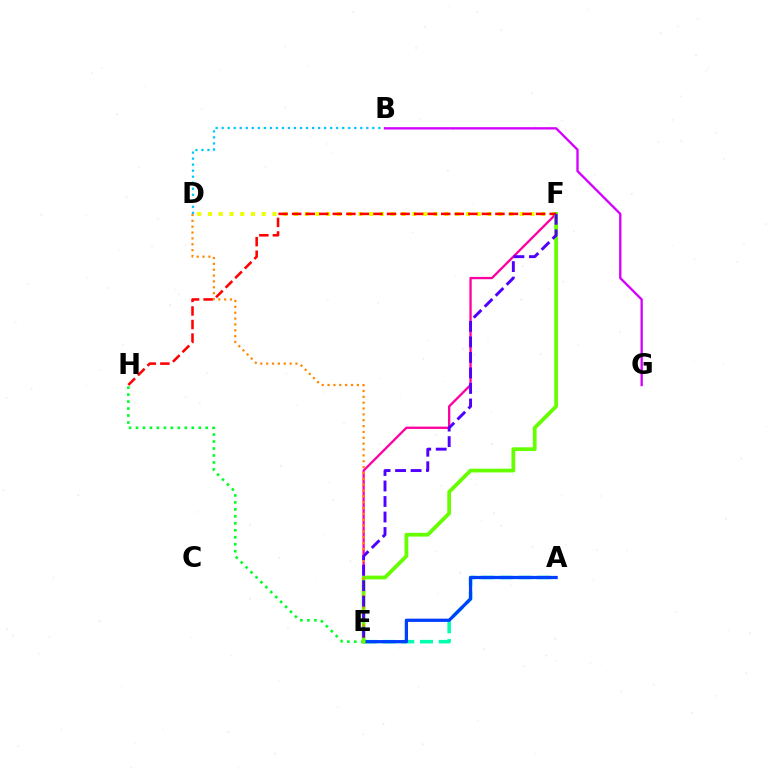{('A', 'E'): [{'color': '#00ffaf', 'line_style': 'dashed', 'thickness': 2.55}, {'color': '#003fff', 'line_style': 'solid', 'thickness': 2.33}], ('E', 'H'): [{'color': '#00ff27', 'line_style': 'dotted', 'thickness': 1.89}], ('D', 'F'): [{'color': '#eeff00', 'line_style': 'dotted', 'thickness': 2.92}], ('B', 'D'): [{'color': '#00c7ff', 'line_style': 'dotted', 'thickness': 1.64}], ('E', 'F'): [{'color': '#ff00a0', 'line_style': 'solid', 'thickness': 1.66}, {'color': '#66ff00', 'line_style': 'solid', 'thickness': 2.71}, {'color': '#4f00ff', 'line_style': 'dashed', 'thickness': 2.11}], ('D', 'E'): [{'color': '#ff8800', 'line_style': 'dotted', 'thickness': 1.59}], ('F', 'H'): [{'color': '#ff0000', 'line_style': 'dashed', 'thickness': 1.84}], ('B', 'G'): [{'color': '#d600ff', 'line_style': 'solid', 'thickness': 1.68}]}